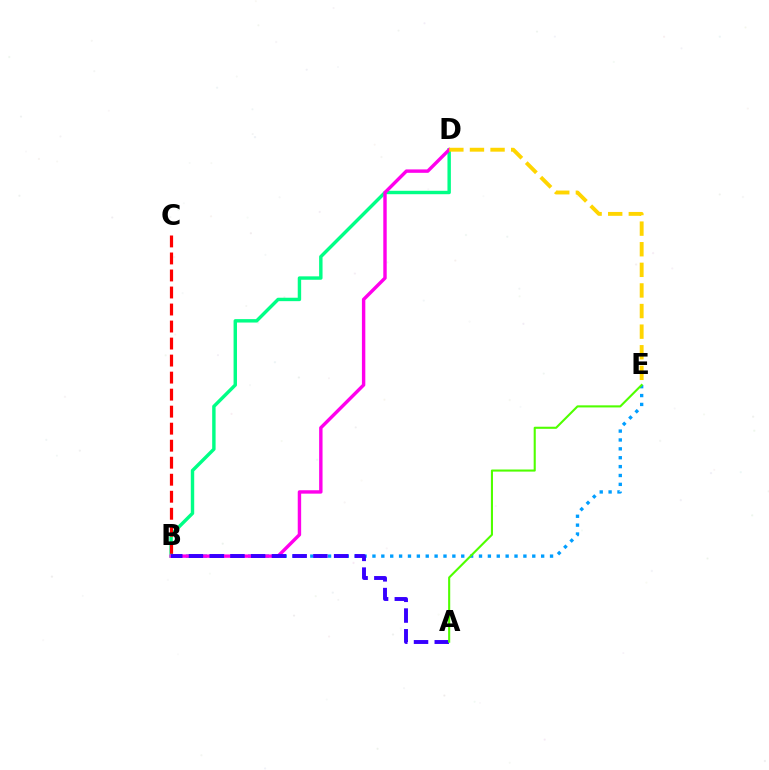{('B', 'E'): [{'color': '#009eff', 'line_style': 'dotted', 'thickness': 2.41}], ('B', 'D'): [{'color': '#00ff86', 'line_style': 'solid', 'thickness': 2.46}, {'color': '#ff00ed', 'line_style': 'solid', 'thickness': 2.46}], ('A', 'B'): [{'color': '#3700ff', 'line_style': 'dashed', 'thickness': 2.82}], ('A', 'E'): [{'color': '#4fff00', 'line_style': 'solid', 'thickness': 1.51}], ('B', 'C'): [{'color': '#ff0000', 'line_style': 'dashed', 'thickness': 2.31}], ('D', 'E'): [{'color': '#ffd500', 'line_style': 'dashed', 'thickness': 2.8}]}